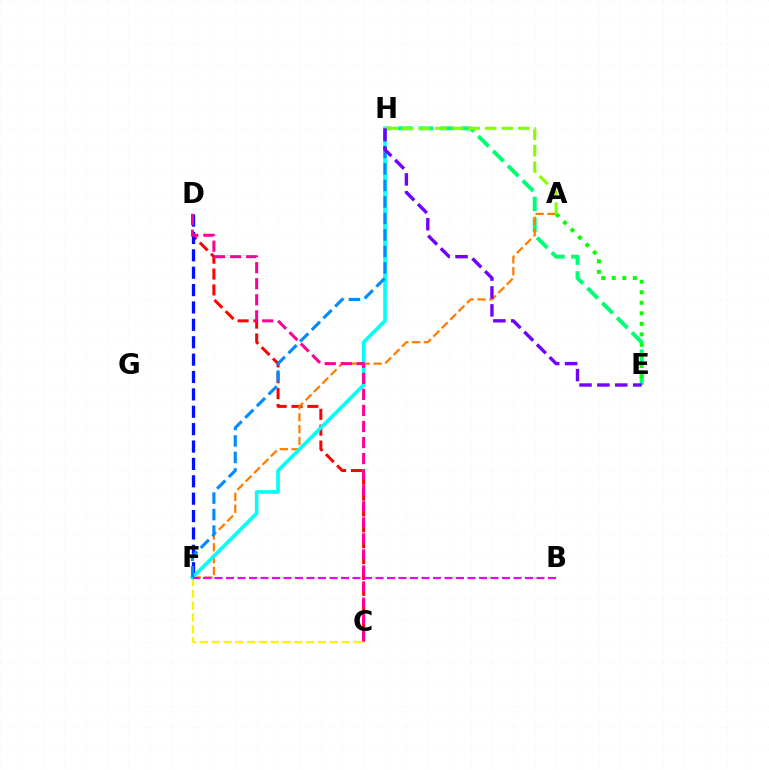{('E', 'H'): [{'color': '#00ff74', 'line_style': 'dashed', 'thickness': 2.85}, {'color': '#7200ff', 'line_style': 'dashed', 'thickness': 2.43}], ('C', 'D'): [{'color': '#ff0000', 'line_style': 'dashed', 'thickness': 2.16}, {'color': '#ff0094', 'line_style': 'dashed', 'thickness': 2.18}], ('D', 'F'): [{'color': '#0010ff', 'line_style': 'dashed', 'thickness': 2.36}], ('A', 'F'): [{'color': '#ff7c00', 'line_style': 'dashed', 'thickness': 1.61}], ('C', 'F'): [{'color': '#fcf500', 'line_style': 'dashed', 'thickness': 1.6}], ('F', 'H'): [{'color': '#00fff6', 'line_style': 'solid', 'thickness': 2.58}, {'color': '#008cff', 'line_style': 'dashed', 'thickness': 2.24}], ('A', 'E'): [{'color': '#08ff00', 'line_style': 'dotted', 'thickness': 2.86}], ('B', 'F'): [{'color': '#ee00ff', 'line_style': 'dashed', 'thickness': 1.56}], ('A', 'H'): [{'color': '#84ff00', 'line_style': 'dashed', 'thickness': 2.25}]}